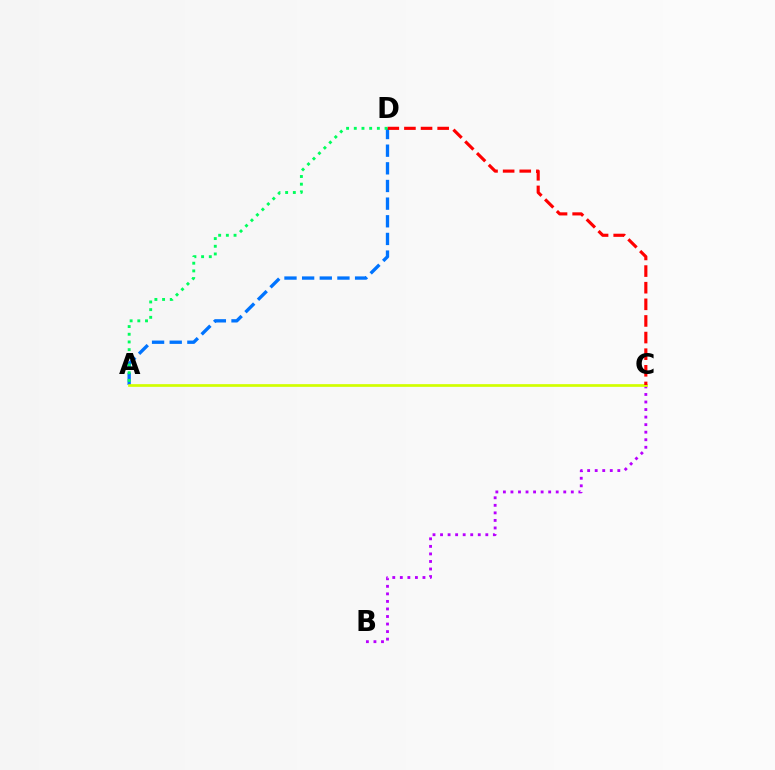{('A', 'D'): [{'color': '#0074ff', 'line_style': 'dashed', 'thickness': 2.4}, {'color': '#00ff5c', 'line_style': 'dotted', 'thickness': 2.09}], ('B', 'C'): [{'color': '#b900ff', 'line_style': 'dotted', 'thickness': 2.05}], ('A', 'C'): [{'color': '#d1ff00', 'line_style': 'solid', 'thickness': 1.94}], ('C', 'D'): [{'color': '#ff0000', 'line_style': 'dashed', 'thickness': 2.26}]}